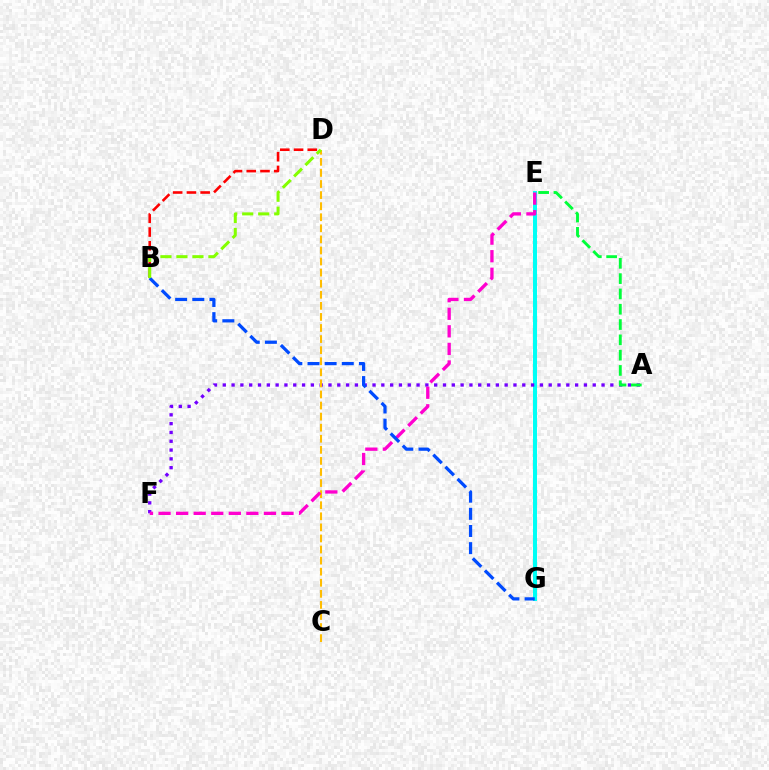{('B', 'D'): [{'color': '#ff0000', 'line_style': 'dashed', 'thickness': 1.87}, {'color': '#84ff00', 'line_style': 'dashed', 'thickness': 2.17}], ('E', 'G'): [{'color': '#00fff6', 'line_style': 'solid', 'thickness': 2.89}], ('A', 'F'): [{'color': '#7200ff', 'line_style': 'dotted', 'thickness': 2.39}], ('C', 'D'): [{'color': '#ffbd00', 'line_style': 'dashed', 'thickness': 1.5}], ('A', 'E'): [{'color': '#00ff39', 'line_style': 'dashed', 'thickness': 2.08}], ('E', 'F'): [{'color': '#ff00cf', 'line_style': 'dashed', 'thickness': 2.39}], ('B', 'G'): [{'color': '#004bff', 'line_style': 'dashed', 'thickness': 2.33}]}